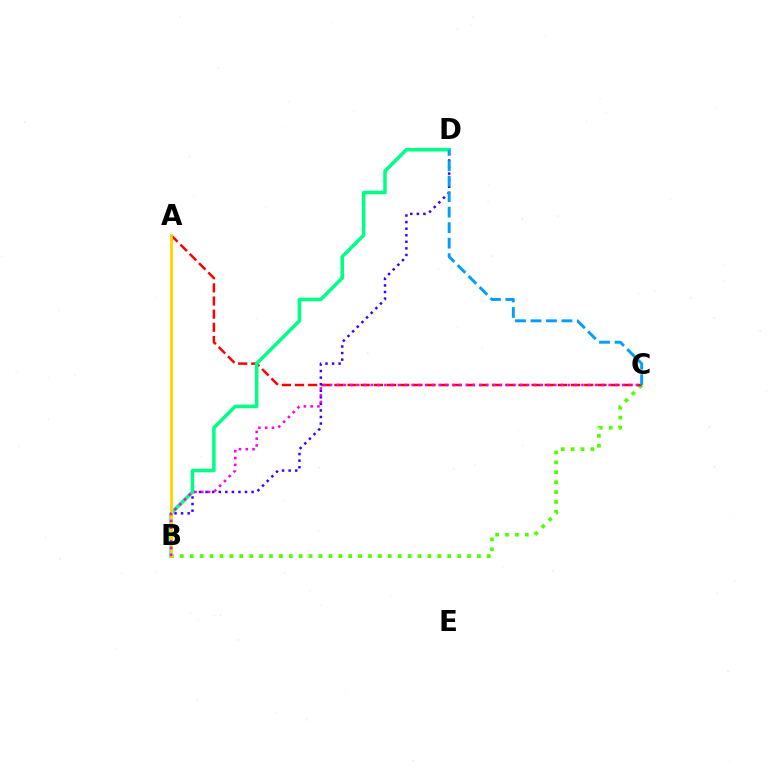{('B', 'C'): [{'color': '#4fff00', 'line_style': 'dotted', 'thickness': 2.69}, {'color': '#ff00ed', 'line_style': 'dotted', 'thickness': 1.85}], ('A', 'C'): [{'color': '#ff0000', 'line_style': 'dashed', 'thickness': 1.79}], ('B', 'D'): [{'color': '#3700ff', 'line_style': 'dotted', 'thickness': 1.78}, {'color': '#00ff86', 'line_style': 'solid', 'thickness': 2.55}], ('A', 'B'): [{'color': '#ffd500', 'line_style': 'solid', 'thickness': 2.04}], ('C', 'D'): [{'color': '#009eff', 'line_style': 'dashed', 'thickness': 2.1}]}